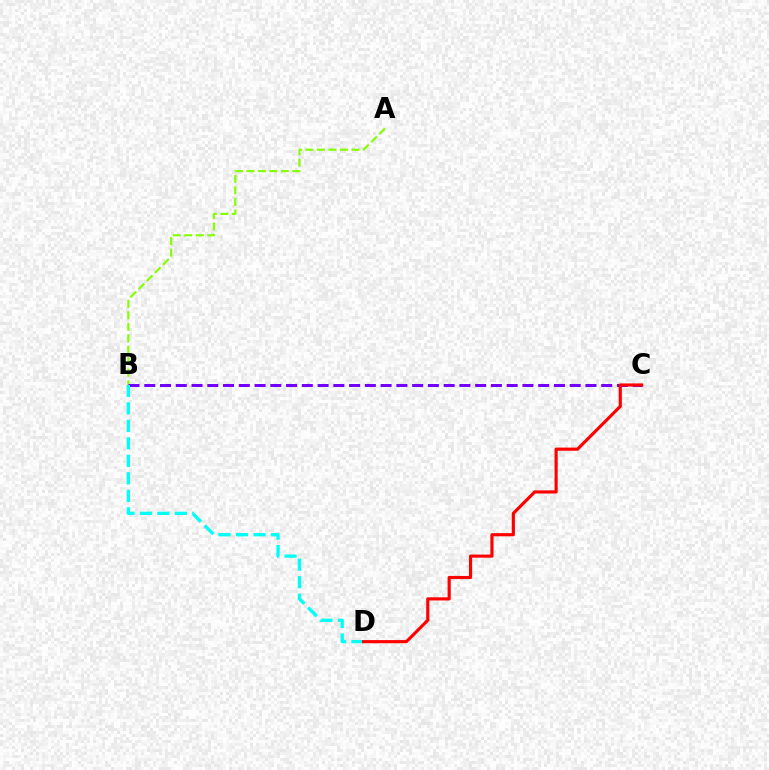{('A', 'B'): [{'color': '#84ff00', 'line_style': 'dashed', 'thickness': 1.56}], ('B', 'C'): [{'color': '#7200ff', 'line_style': 'dashed', 'thickness': 2.14}], ('B', 'D'): [{'color': '#00fff6', 'line_style': 'dashed', 'thickness': 2.38}], ('C', 'D'): [{'color': '#ff0000', 'line_style': 'solid', 'thickness': 2.26}]}